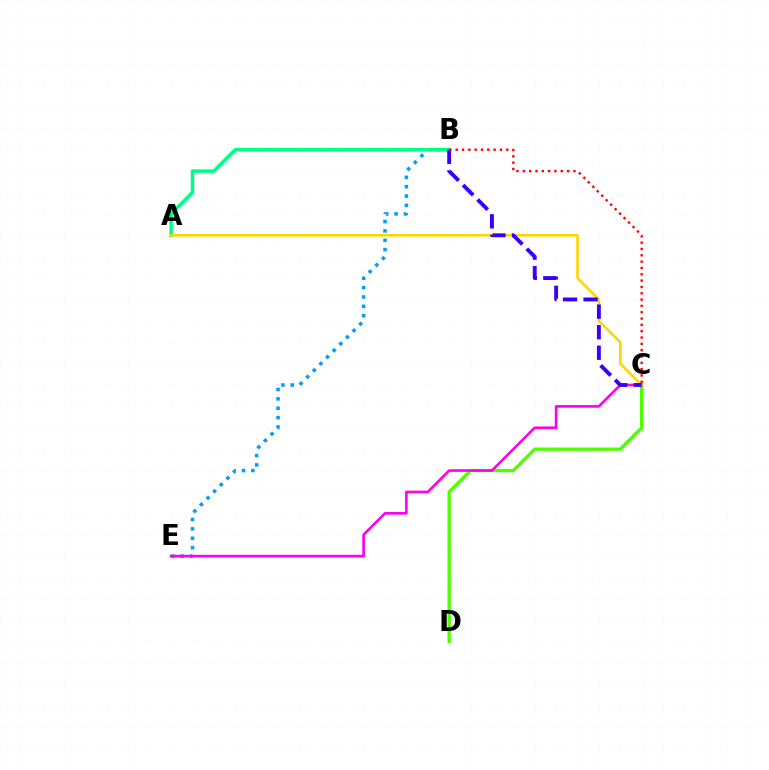{('B', 'E'): [{'color': '#009eff', 'line_style': 'dotted', 'thickness': 2.55}], ('C', 'D'): [{'color': '#4fff00', 'line_style': 'solid', 'thickness': 2.4}], ('C', 'E'): [{'color': '#ff00ed', 'line_style': 'solid', 'thickness': 1.91}], ('A', 'B'): [{'color': '#00ff86', 'line_style': 'solid', 'thickness': 2.54}], ('A', 'C'): [{'color': '#ffd500', 'line_style': 'solid', 'thickness': 1.87}], ('B', 'C'): [{'color': '#3700ff', 'line_style': 'dashed', 'thickness': 2.79}, {'color': '#ff0000', 'line_style': 'dotted', 'thickness': 1.72}]}